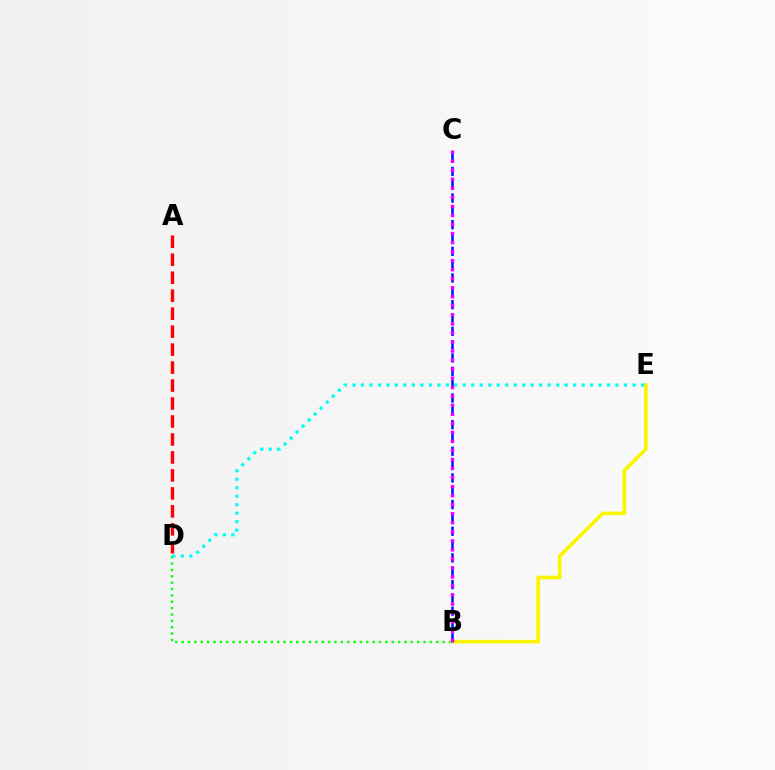{('B', 'D'): [{'color': '#08ff00', 'line_style': 'dotted', 'thickness': 1.73}], ('B', 'E'): [{'color': '#fcf500', 'line_style': 'solid', 'thickness': 2.63}], ('D', 'E'): [{'color': '#00fff6', 'line_style': 'dotted', 'thickness': 2.31}], ('B', 'C'): [{'color': '#0010ff', 'line_style': 'dashed', 'thickness': 1.81}, {'color': '#ee00ff', 'line_style': 'dotted', 'thickness': 2.46}], ('A', 'D'): [{'color': '#ff0000', 'line_style': 'dashed', 'thickness': 2.44}]}